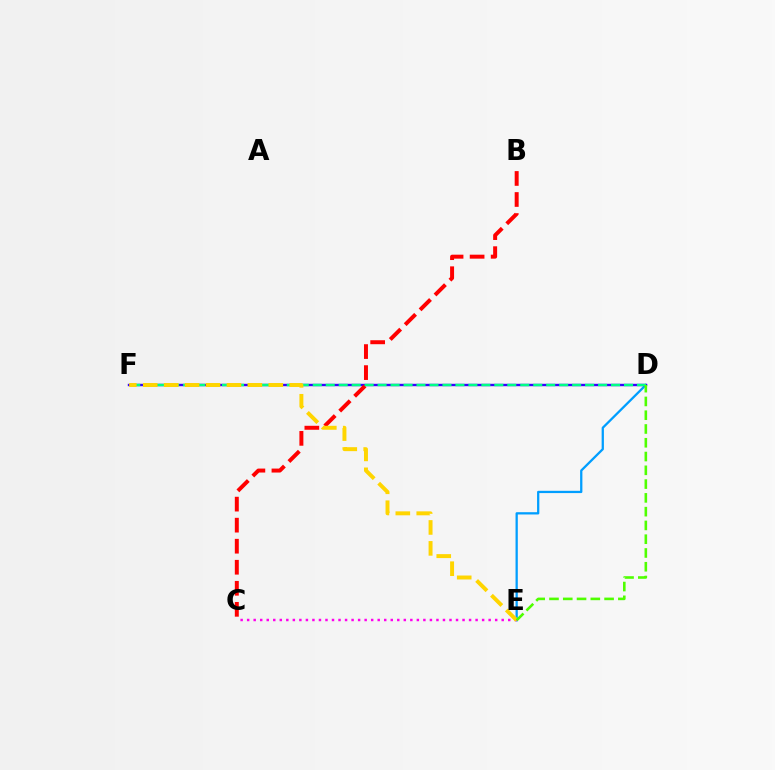{('D', 'E'): [{'color': '#009eff', 'line_style': 'solid', 'thickness': 1.64}, {'color': '#4fff00', 'line_style': 'dashed', 'thickness': 1.87}], ('D', 'F'): [{'color': '#3700ff', 'line_style': 'solid', 'thickness': 1.73}, {'color': '#00ff86', 'line_style': 'dashed', 'thickness': 1.76}], ('B', 'C'): [{'color': '#ff0000', 'line_style': 'dashed', 'thickness': 2.86}], ('C', 'E'): [{'color': '#ff00ed', 'line_style': 'dotted', 'thickness': 1.77}], ('E', 'F'): [{'color': '#ffd500', 'line_style': 'dashed', 'thickness': 2.84}]}